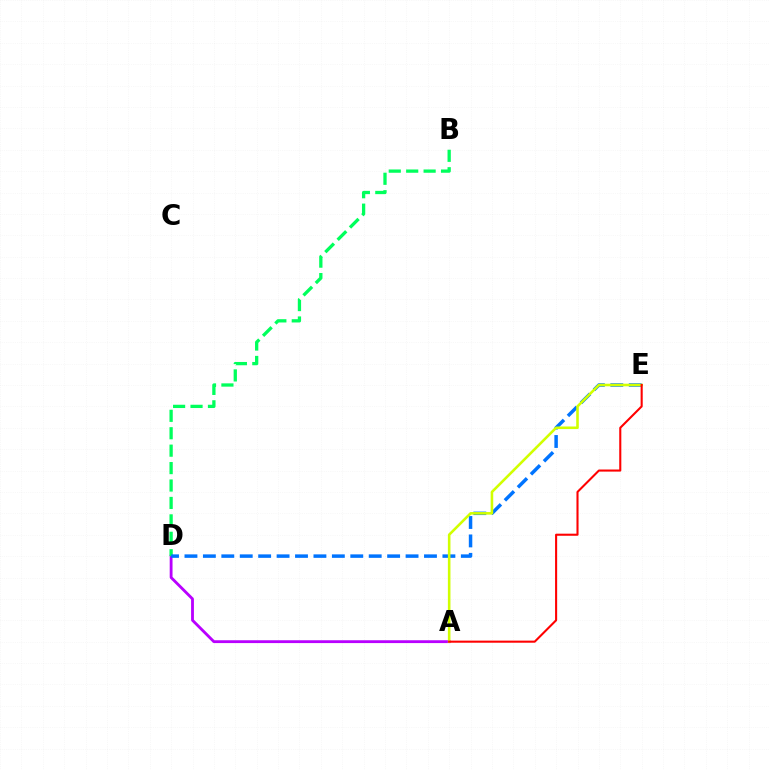{('A', 'D'): [{'color': '#b900ff', 'line_style': 'solid', 'thickness': 2.04}], ('B', 'D'): [{'color': '#00ff5c', 'line_style': 'dashed', 'thickness': 2.37}], ('D', 'E'): [{'color': '#0074ff', 'line_style': 'dashed', 'thickness': 2.5}], ('A', 'E'): [{'color': '#d1ff00', 'line_style': 'solid', 'thickness': 1.86}, {'color': '#ff0000', 'line_style': 'solid', 'thickness': 1.5}]}